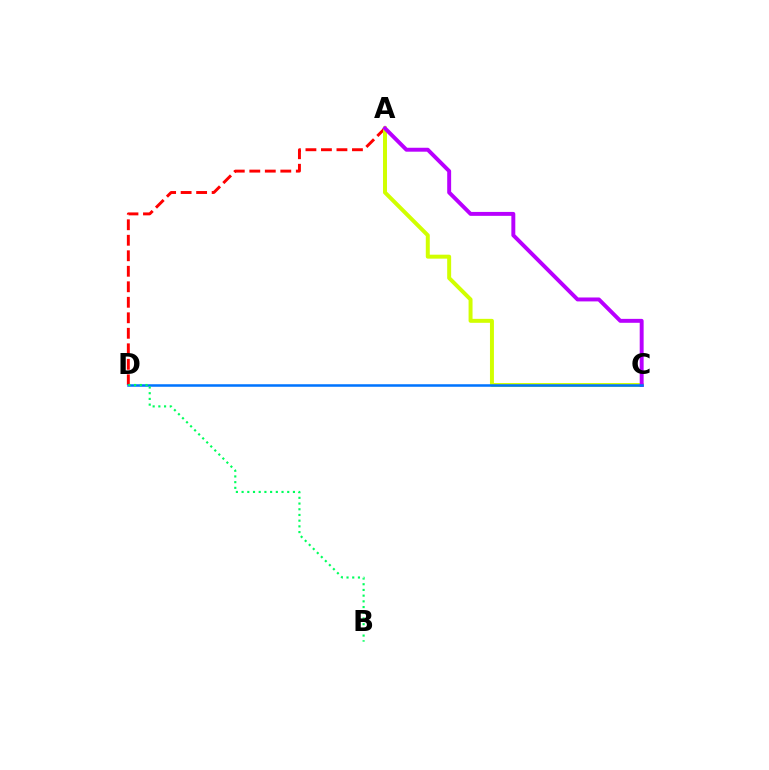{('A', 'D'): [{'color': '#ff0000', 'line_style': 'dashed', 'thickness': 2.11}], ('A', 'C'): [{'color': '#d1ff00', 'line_style': 'solid', 'thickness': 2.86}, {'color': '#b900ff', 'line_style': 'solid', 'thickness': 2.83}], ('C', 'D'): [{'color': '#0074ff', 'line_style': 'solid', 'thickness': 1.82}], ('B', 'D'): [{'color': '#00ff5c', 'line_style': 'dotted', 'thickness': 1.55}]}